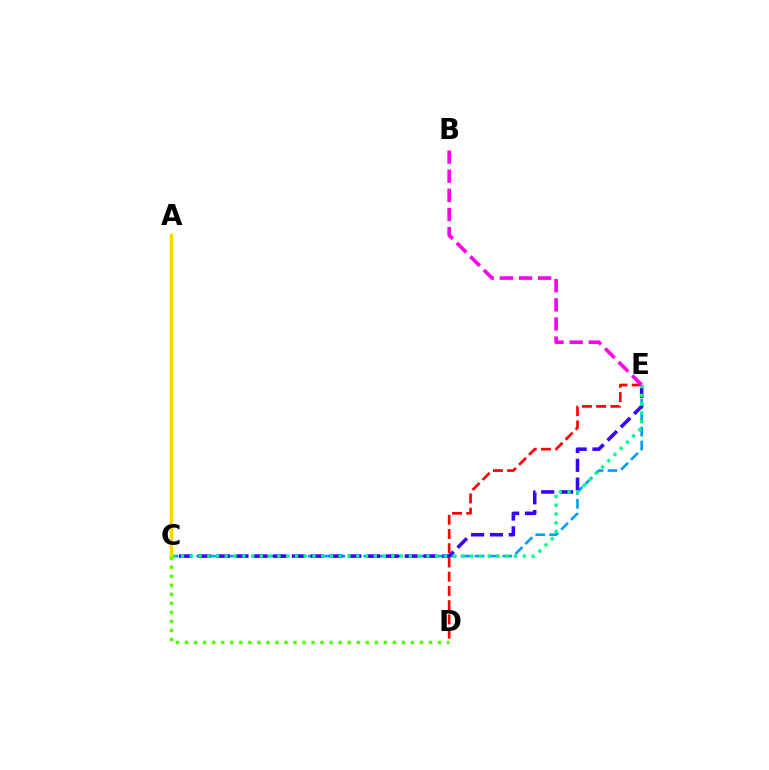{('C', 'E'): [{'color': '#009eff', 'line_style': 'dashed', 'thickness': 1.89}, {'color': '#3700ff', 'line_style': 'dashed', 'thickness': 2.56}, {'color': '#00ff86', 'line_style': 'dotted', 'thickness': 2.38}], ('D', 'E'): [{'color': '#ff0000', 'line_style': 'dashed', 'thickness': 1.93}], ('B', 'E'): [{'color': '#ff00ed', 'line_style': 'dashed', 'thickness': 2.6}], ('A', 'C'): [{'color': '#ffd500', 'line_style': 'solid', 'thickness': 2.48}], ('C', 'D'): [{'color': '#4fff00', 'line_style': 'dotted', 'thickness': 2.45}]}